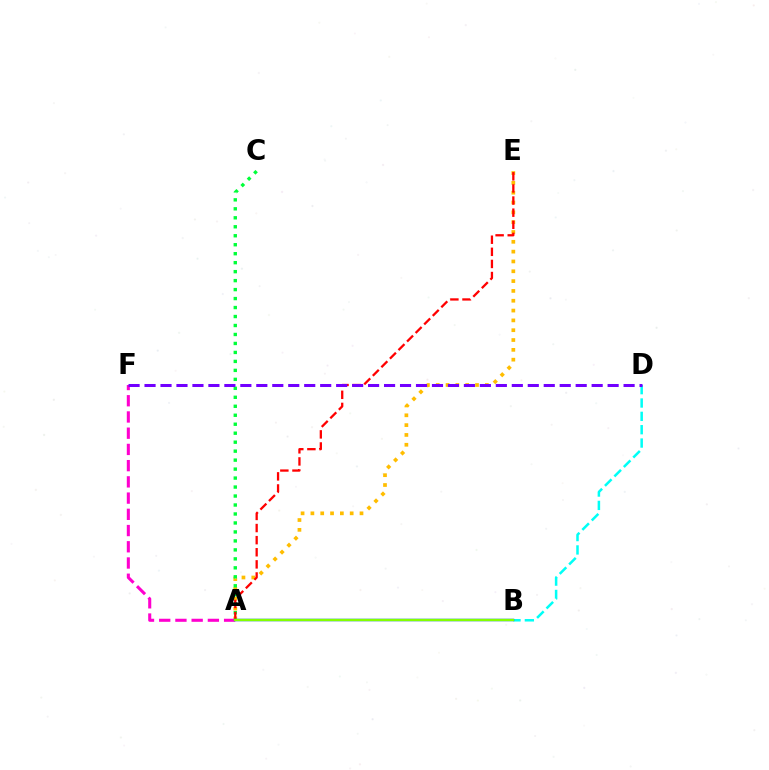{('B', 'D'): [{'color': '#00fff6', 'line_style': 'dashed', 'thickness': 1.81}], ('A', 'E'): [{'color': '#ffbd00', 'line_style': 'dotted', 'thickness': 2.67}, {'color': '#ff0000', 'line_style': 'dashed', 'thickness': 1.64}], ('A', 'C'): [{'color': '#00ff39', 'line_style': 'dotted', 'thickness': 2.44}], ('A', 'F'): [{'color': '#ff00cf', 'line_style': 'dashed', 'thickness': 2.2}], ('D', 'F'): [{'color': '#7200ff', 'line_style': 'dashed', 'thickness': 2.17}], ('A', 'B'): [{'color': '#004bff', 'line_style': 'solid', 'thickness': 1.76}, {'color': '#84ff00', 'line_style': 'solid', 'thickness': 1.7}]}